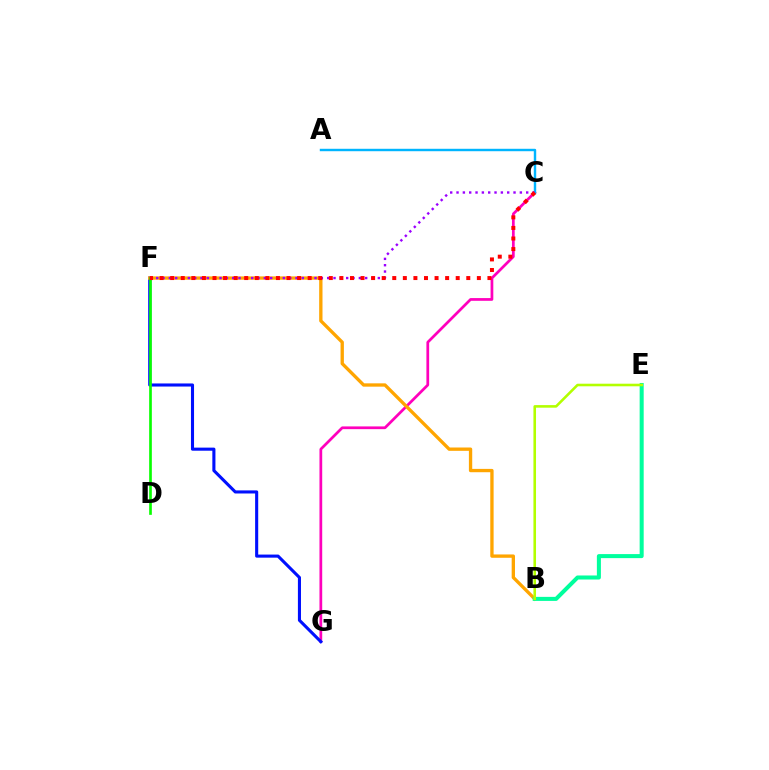{('C', 'G'): [{'color': '#ff00bd', 'line_style': 'solid', 'thickness': 1.97}], ('F', 'G'): [{'color': '#0010ff', 'line_style': 'solid', 'thickness': 2.22}], ('A', 'C'): [{'color': '#00b5ff', 'line_style': 'solid', 'thickness': 1.75}], ('B', 'F'): [{'color': '#ffa500', 'line_style': 'solid', 'thickness': 2.4}], ('B', 'E'): [{'color': '#00ff9d', 'line_style': 'solid', 'thickness': 2.91}, {'color': '#b3ff00', 'line_style': 'solid', 'thickness': 1.86}], ('C', 'F'): [{'color': '#9b00ff', 'line_style': 'dotted', 'thickness': 1.72}, {'color': '#ff0000', 'line_style': 'dotted', 'thickness': 2.87}], ('D', 'F'): [{'color': '#08ff00', 'line_style': 'solid', 'thickness': 1.92}]}